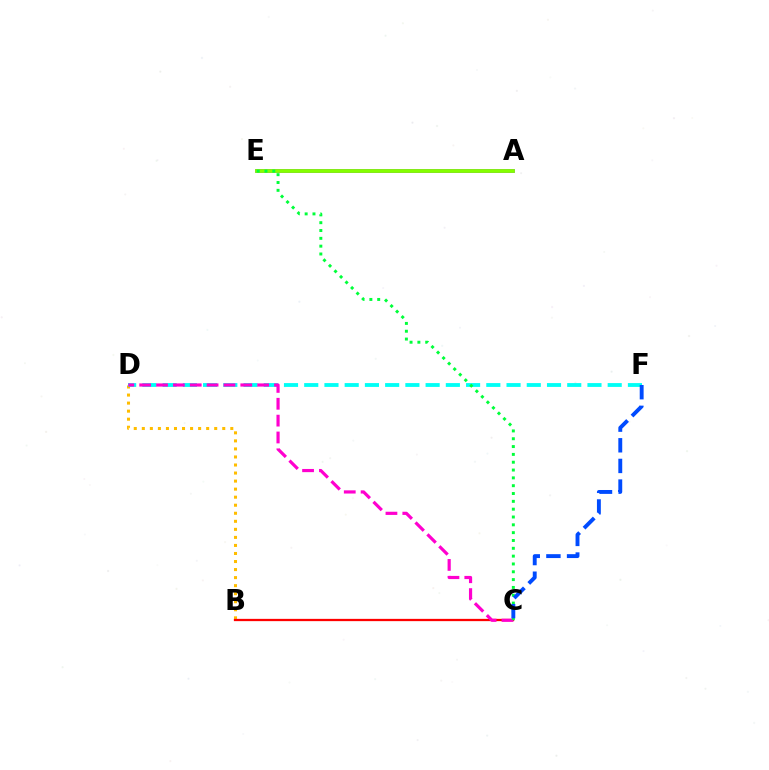{('A', 'E'): [{'color': '#7200ff', 'line_style': 'solid', 'thickness': 2.53}, {'color': '#84ff00', 'line_style': 'solid', 'thickness': 2.71}], ('B', 'D'): [{'color': '#ffbd00', 'line_style': 'dotted', 'thickness': 2.19}], ('D', 'F'): [{'color': '#00fff6', 'line_style': 'dashed', 'thickness': 2.75}], ('B', 'C'): [{'color': '#ff0000', 'line_style': 'solid', 'thickness': 1.64}], ('C', 'D'): [{'color': '#ff00cf', 'line_style': 'dashed', 'thickness': 2.29}], ('C', 'E'): [{'color': '#00ff39', 'line_style': 'dotted', 'thickness': 2.13}], ('C', 'F'): [{'color': '#004bff', 'line_style': 'dashed', 'thickness': 2.8}]}